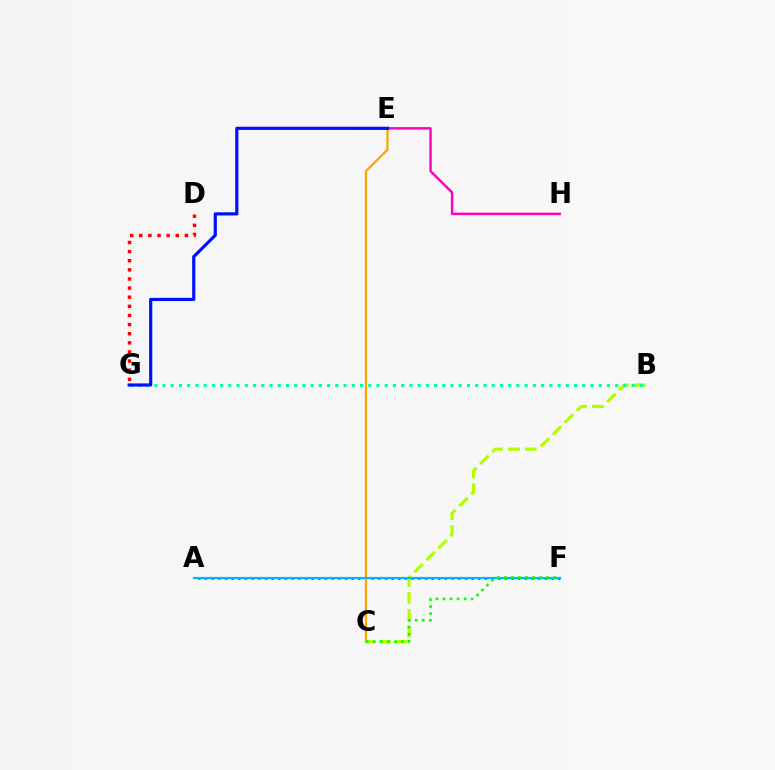{('D', 'G'): [{'color': '#ff0000', 'line_style': 'dotted', 'thickness': 2.48}], ('A', 'F'): [{'color': '#9b00ff', 'line_style': 'dotted', 'thickness': 1.81}, {'color': '#00b5ff', 'line_style': 'solid', 'thickness': 1.56}], ('B', 'C'): [{'color': '#b3ff00', 'line_style': 'dashed', 'thickness': 2.3}], ('B', 'G'): [{'color': '#00ff9d', 'line_style': 'dotted', 'thickness': 2.24}], ('C', 'E'): [{'color': '#ffa500', 'line_style': 'solid', 'thickness': 1.63}], ('E', 'H'): [{'color': '#ff00bd', 'line_style': 'solid', 'thickness': 1.77}], ('E', 'G'): [{'color': '#0010ff', 'line_style': 'solid', 'thickness': 2.29}], ('C', 'F'): [{'color': '#08ff00', 'line_style': 'dotted', 'thickness': 1.91}]}